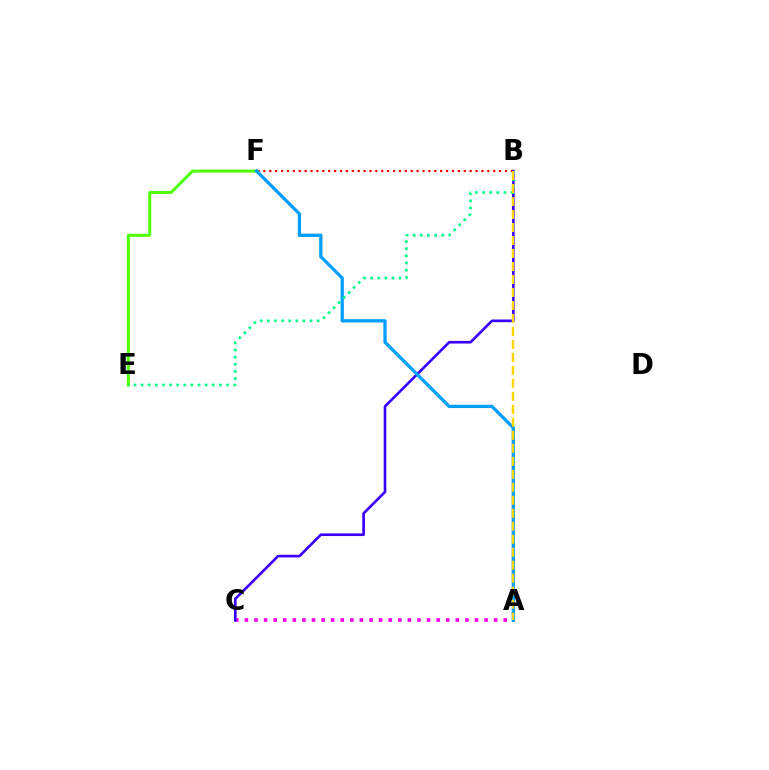{('A', 'C'): [{'color': '#ff00ed', 'line_style': 'dotted', 'thickness': 2.6}], ('B', 'F'): [{'color': '#ff0000', 'line_style': 'dotted', 'thickness': 1.6}], ('E', 'F'): [{'color': '#4fff00', 'line_style': 'solid', 'thickness': 2.14}], ('B', 'C'): [{'color': '#3700ff', 'line_style': 'solid', 'thickness': 1.9}], ('A', 'F'): [{'color': '#009eff', 'line_style': 'solid', 'thickness': 2.37}], ('B', 'E'): [{'color': '#00ff86', 'line_style': 'dotted', 'thickness': 1.93}], ('A', 'B'): [{'color': '#ffd500', 'line_style': 'dashed', 'thickness': 1.76}]}